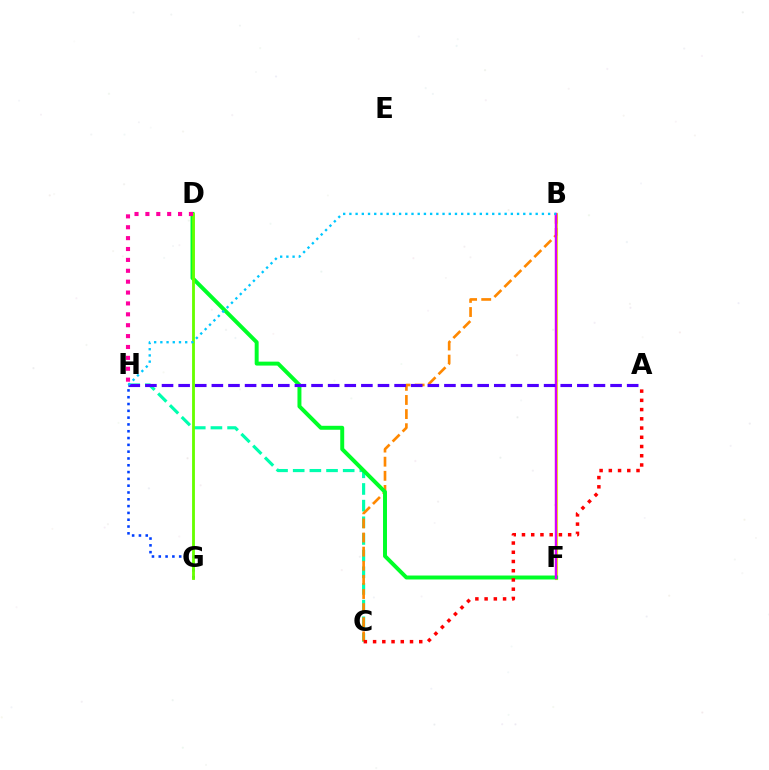{('B', 'F'): [{'color': '#eeff00', 'line_style': 'solid', 'thickness': 2.26}, {'color': '#d600ff', 'line_style': 'solid', 'thickness': 1.73}], ('C', 'H'): [{'color': '#00ffaf', 'line_style': 'dashed', 'thickness': 2.26}], ('B', 'C'): [{'color': '#ff8800', 'line_style': 'dashed', 'thickness': 1.92}], ('G', 'H'): [{'color': '#003fff', 'line_style': 'dotted', 'thickness': 1.85}], ('D', 'F'): [{'color': '#00ff27', 'line_style': 'solid', 'thickness': 2.85}], ('A', 'C'): [{'color': '#ff0000', 'line_style': 'dotted', 'thickness': 2.51}], ('A', 'H'): [{'color': '#4f00ff', 'line_style': 'dashed', 'thickness': 2.26}], ('D', 'G'): [{'color': '#66ff00', 'line_style': 'solid', 'thickness': 2.04}], ('D', 'H'): [{'color': '#ff00a0', 'line_style': 'dotted', 'thickness': 2.96}], ('B', 'H'): [{'color': '#00c7ff', 'line_style': 'dotted', 'thickness': 1.69}]}